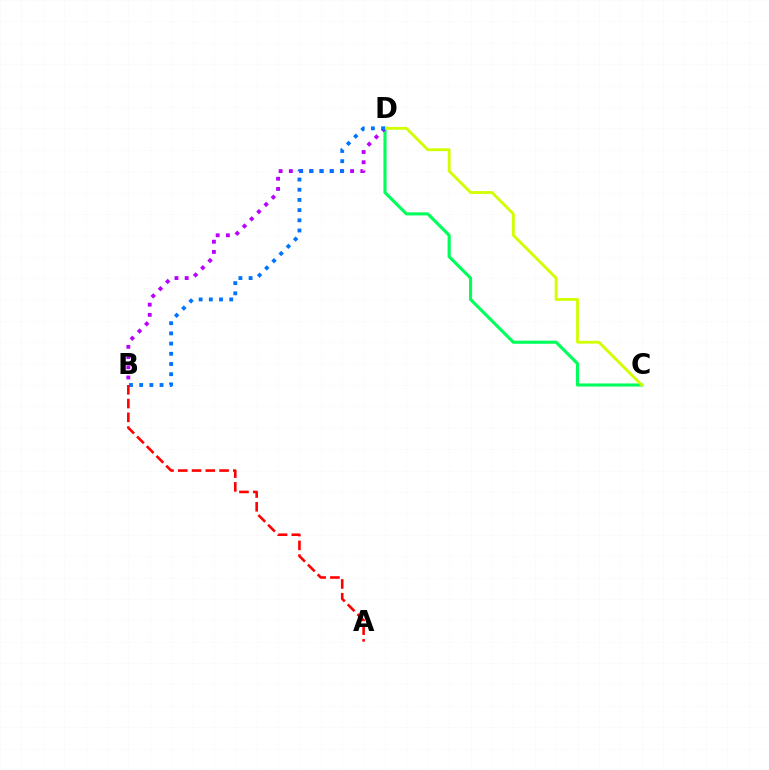{('C', 'D'): [{'color': '#00ff5c', 'line_style': 'solid', 'thickness': 2.25}, {'color': '#d1ff00', 'line_style': 'solid', 'thickness': 2.04}], ('A', 'B'): [{'color': '#ff0000', 'line_style': 'dashed', 'thickness': 1.87}], ('B', 'D'): [{'color': '#b900ff', 'line_style': 'dotted', 'thickness': 2.77}, {'color': '#0074ff', 'line_style': 'dotted', 'thickness': 2.77}]}